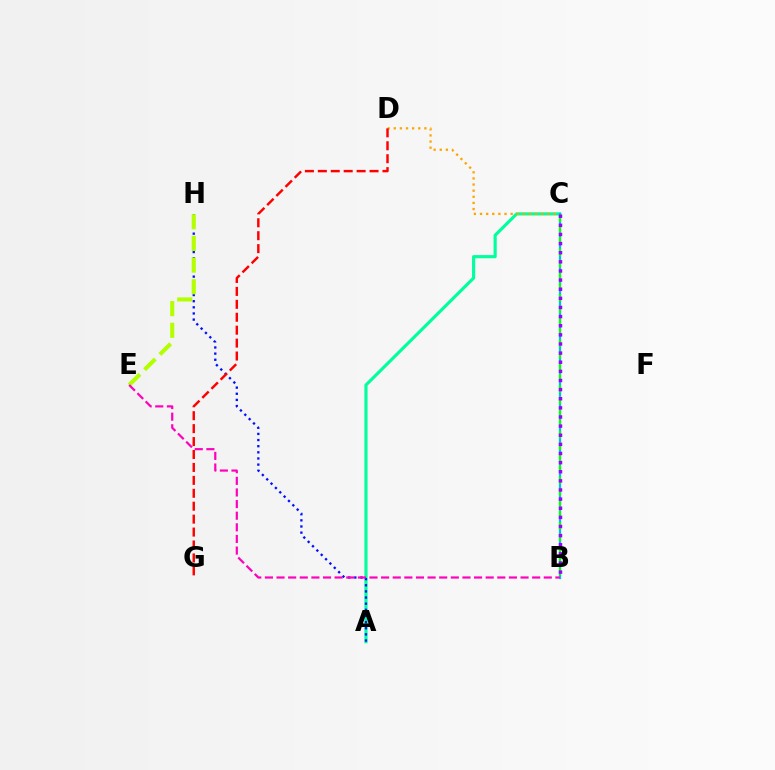{('A', 'C'): [{'color': '#00ff9d', 'line_style': 'solid', 'thickness': 2.27}], ('A', 'H'): [{'color': '#0010ff', 'line_style': 'dotted', 'thickness': 1.67}], ('E', 'H'): [{'color': '#b3ff00', 'line_style': 'dashed', 'thickness': 2.95}], ('C', 'D'): [{'color': '#ffa500', 'line_style': 'dotted', 'thickness': 1.66}], ('B', 'C'): [{'color': '#00b5ff', 'line_style': 'solid', 'thickness': 1.62}, {'color': '#08ff00', 'line_style': 'dashed', 'thickness': 1.55}, {'color': '#9b00ff', 'line_style': 'dotted', 'thickness': 2.48}], ('B', 'E'): [{'color': '#ff00bd', 'line_style': 'dashed', 'thickness': 1.58}], ('D', 'G'): [{'color': '#ff0000', 'line_style': 'dashed', 'thickness': 1.76}]}